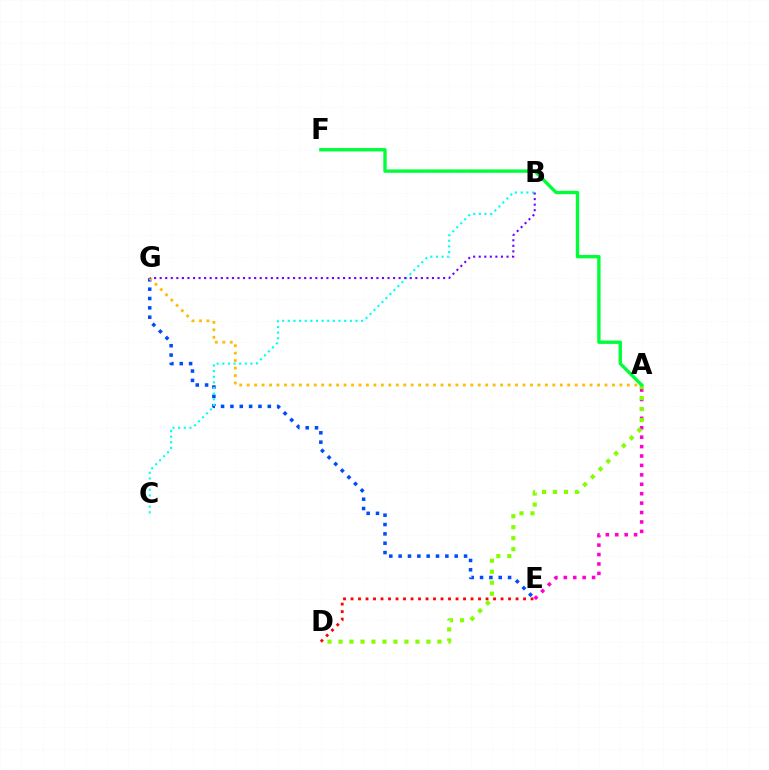{('E', 'G'): [{'color': '#004bff', 'line_style': 'dotted', 'thickness': 2.54}], ('D', 'E'): [{'color': '#ff0000', 'line_style': 'dotted', 'thickness': 2.04}], ('A', 'G'): [{'color': '#ffbd00', 'line_style': 'dotted', 'thickness': 2.03}], ('B', 'C'): [{'color': '#00fff6', 'line_style': 'dotted', 'thickness': 1.53}], ('A', 'E'): [{'color': '#ff00cf', 'line_style': 'dotted', 'thickness': 2.56}], ('A', 'D'): [{'color': '#84ff00', 'line_style': 'dotted', 'thickness': 2.99}], ('B', 'G'): [{'color': '#7200ff', 'line_style': 'dotted', 'thickness': 1.51}], ('A', 'F'): [{'color': '#00ff39', 'line_style': 'solid', 'thickness': 2.42}]}